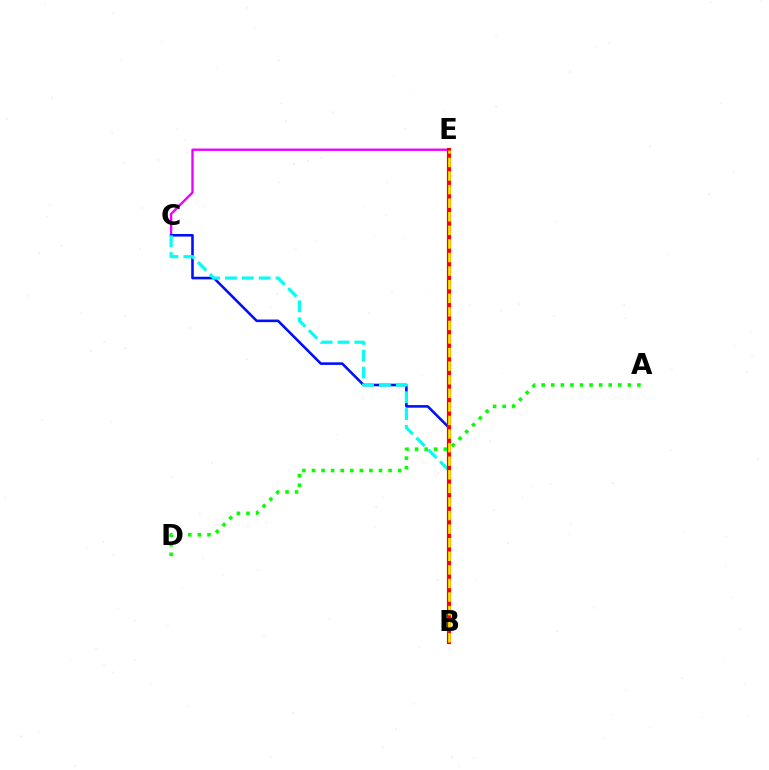{('C', 'E'): [{'color': '#ee00ff', 'line_style': 'solid', 'thickness': 1.7}], ('B', 'C'): [{'color': '#0010ff', 'line_style': 'solid', 'thickness': 1.87}, {'color': '#00fff6', 'line_style': 'dashed', 'thickness': 2.29}], ('B', 'E'): [{'color': '#ff0000', 'line_style': 'solid', 'thickness': 2.99}, {'color': '#fcf500', 'line_style': 'dashed', 'thickness': 1.84}], ('A', 'D'): [{'color': '#08ff00', 'line_style': 'dotted', 'thickness': 2.6}]}